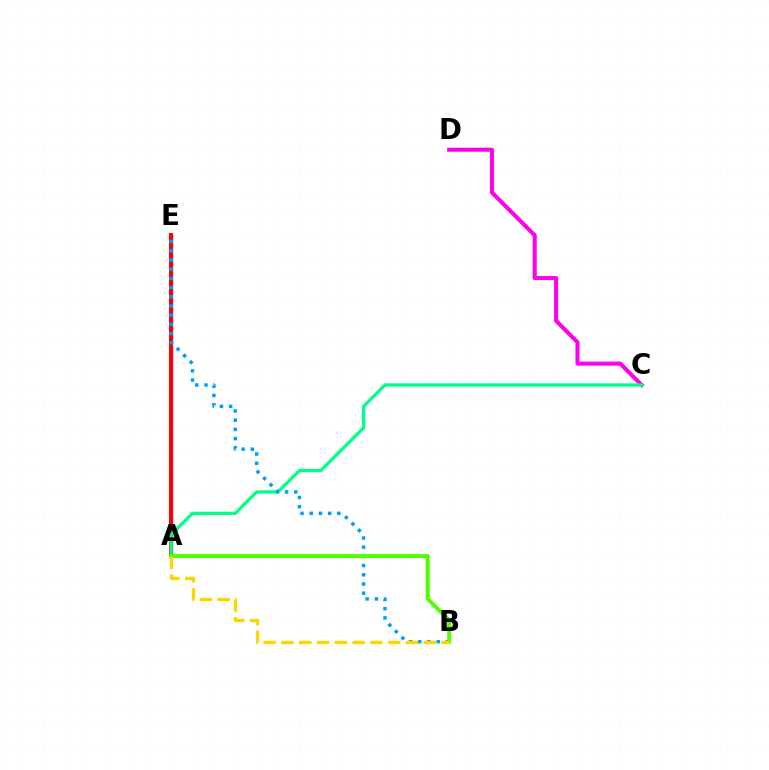{('A', 'E'): [{'color': '#3700ff', 'line_style': 'solid', 'thickness': 2.37}, {'color': '#ff0000', 'line_style': 'solid', 'thickness': 2.91}], ('C', 'D'): [{'color': '#ff00ed', 'line_style': 'solid', 'thickness': 2.92}], ('A', 'C'): [{'color': '#00ff86', 'line_style': 'solid', 'thickness': 2.36}], ('B', 'E'): [{'color': '#009eff', 'line_style': 'dotted', 'thickness': 2.5}], ('A', 'B'): [{'color': '#4fff00', 'line_style': 'solid', 'thickness': 2.88}, {'color': '#ffd500', 'line_style': 'dashed', 'thickness': 2.42}]}